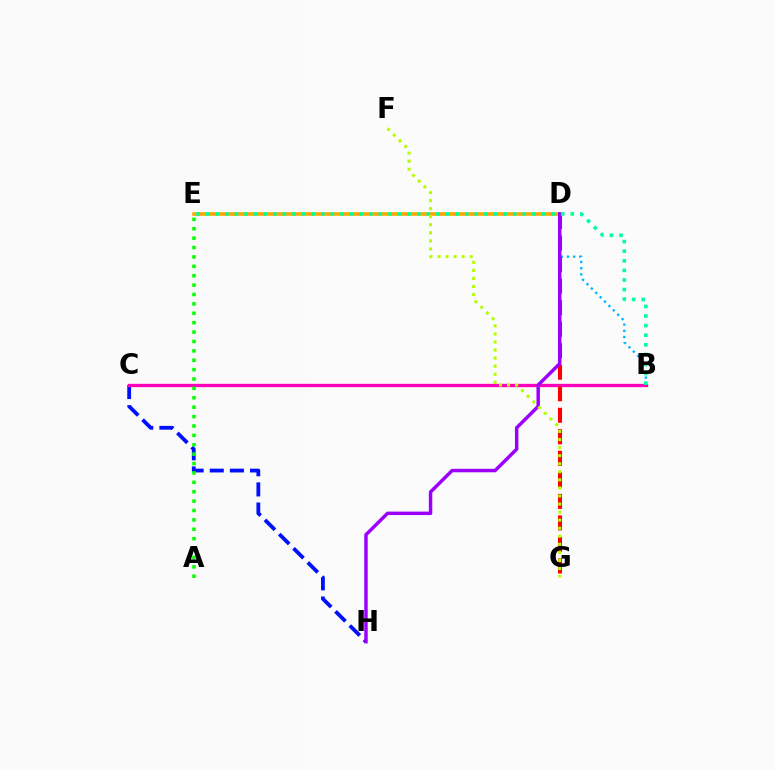{('C', 'H'): [{'color': '#0010ff', 'line_style': 'dashed', 'thickness': 2.74}], ('B', 'C'): [{'color': '#ff00bd', 'line_style': 'solid', 'thickness': 2.39}], ('B', 'D'): [{'color': '#00b5ff', 'line_style': 'dotted', 'thickness': 1.68}], ('D', 'G'): [{'color': '#ff0000', 'line_style': 'dashed', 'thickness': 2.92}], ('D', 'E'): [{'color': '#ffa500', 'line_style': 'solid', 'thickness': 2.59}], ('D', 'H'): [{'color': '#9b00ff', 'line_style': 'solid', 'thickness': 2.49}], ('B', 'E'): [{'color': '#00ff9d', 'line_style': 'dotted', 'thickness': 2.61}], ('A', 'E'): [{'color': '#08ff00', 'line_style': 'dotted', 'thickness': 2.55}], ('F', 'G'): [{'color': '#b3ff00', 'line_style': 'dotted', 'thickness': 2.19}]}